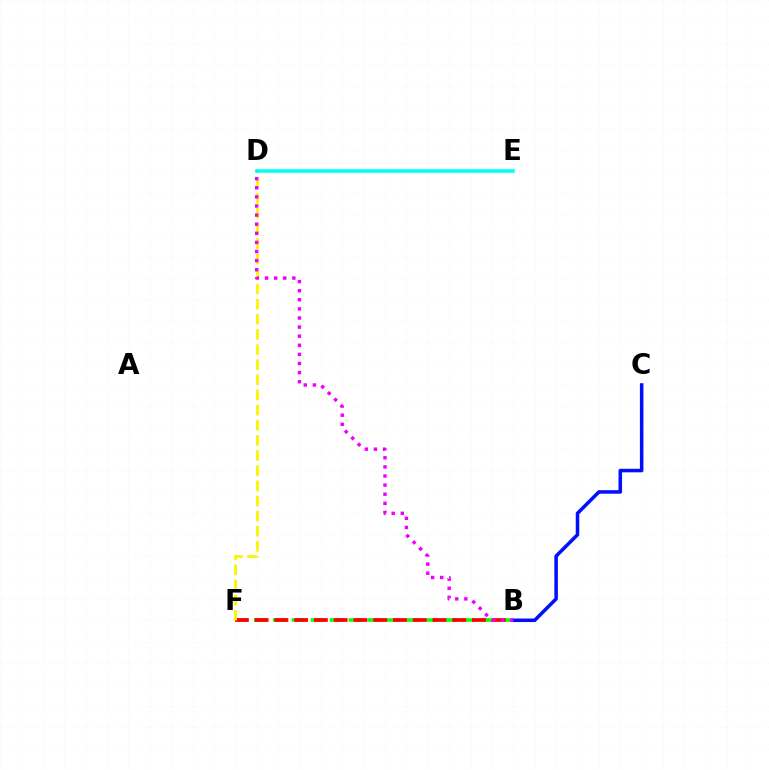{('B', 'C'): [{'color': '#0010ff', 'line_style': 'solid', 'thickness': 2.54}], ('B', 'F'): [{'color': '#08ff00', 'line_style': 'dashed', 'thickness': 2.57}, {'color': '#ff0000', 'line_style': 'dashed', 'thickness': 2.68}], ('D', 'F'): [{'color': '#fcf500', 'line_style': 'dashed', 'thickness': 2.06}], ('D', 'E'): [{'color': '#00fff6', 'line_style': 'solid', 'thickness': 2.59}], ('B', 'D'): [{'color': '#ee00ff', 'line_style': 'dotted', 'thickness': 2.47}]}